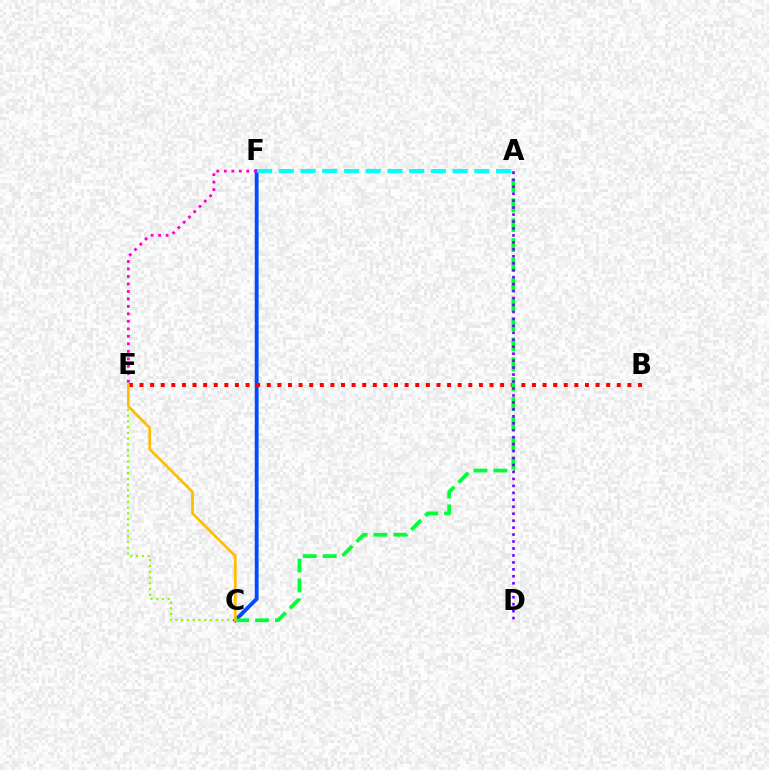{('C', 'E'): [{'color': '#84ff00', 'line_style': 'dotted', 'thickness': 1.56}, {'color': '#ffbd00', 'line_style': 'solid', 'thickness': 1.94}], ('C', 'F'): [{'color': '#004bff', 'line_style': 'solid', 'thickness': 2.77}], ('A', 'F'): [{'color': '#00fff6', 'line_style': 'dashed', 'thickness': 2.95}], ('B', 'E'): [{'color': '#ff0000', 'line_style': 'dotted', 'thickness': 2.88}], ('E', 'F'): [{'color': '#ff00cf', 'line_style': 'dotted', 'thickness': 2.03}], ('A', 'C'): [{'color': '#00ff39', 'line_style': 'dashed', 'thickness': 2.7}], ('A', 'D'): [{'color': '#7200ff', 'line_style': 'dotted', 'thickness': 1.89}]}